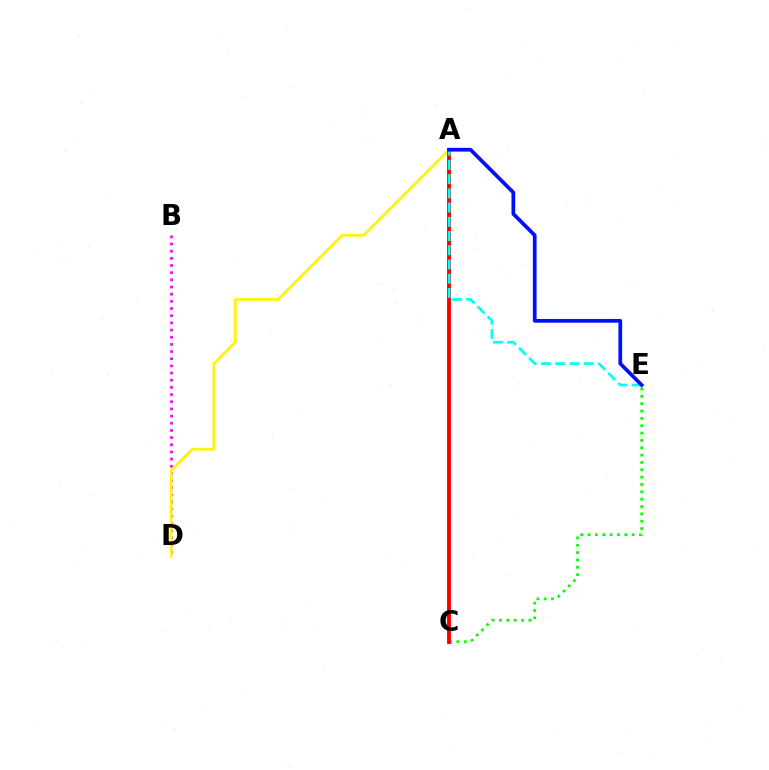{('B', 'D'): [{'color': '#ee00ff', 'line_style': 'dotted', 'thickness': 1.95}], ('C', 'E'): [{'color': '#08ff00', 'line_style': 'dotted', 'thickness': 2.0}], ('A', 'D'): [{'color': '#fcf500', 'line_style': 'solid', 'thickness': 1.93}], ('A', 'C'): [{'color': '#ff0000', 'line_style': 'solid', 'thickness': 2.81}], ('A', 'E'): [{'color': '#00fff6', 'line_style': 'dashed', 'thickness': 1.93}, {'color': '#0010ff', 'line_style': 'solid', 'thickness': 2.68}]}